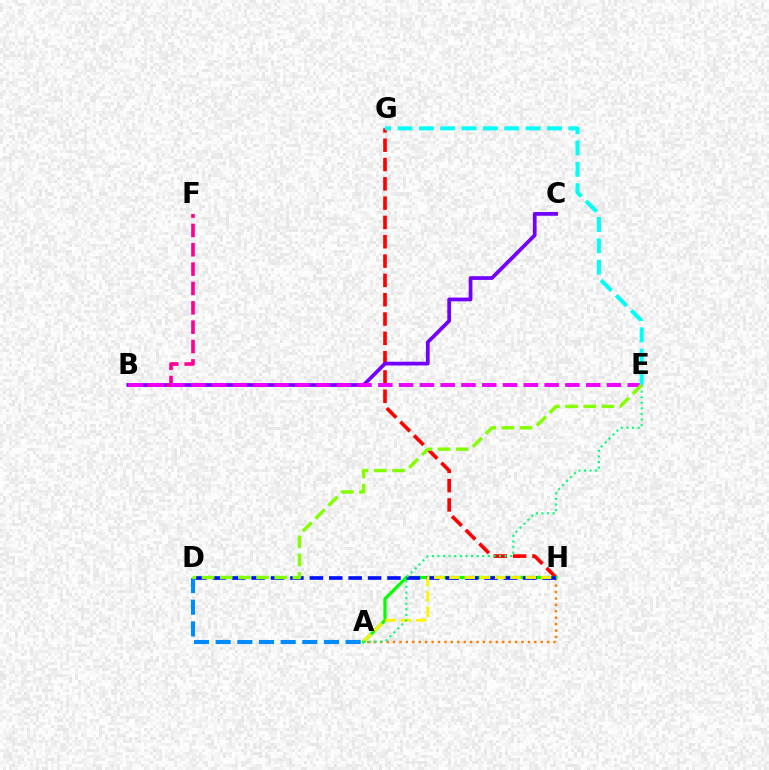{('G', 'H'): [{'color': '#ff0000', 'line_style': 'dashed', 'thickness': 2.62}], ('A', 'H'): [{'color': '#ff7c00', 'line_style': 'dotted', 'thickness': 1.74}, {'color': '#08ff00', 'line_style': 'solid', 'thickness': 2.36}, {'color': '#fcf500', 'line_style': 'dashed', 'thickness': 2.07}], ('D', 'H'): [{'color': '#0010ff', 'line_style': 'dashed', 'thickness': 2.64}], ('B', 'C'): [{'color': '#7200ff', 'line_style': 'solid', 'thickness': 2.69}], ('B', 'F'): [{'color': '#ff0094', 'line_style': 'dashed', 'thickness': 2.63}], ('B', 'E'): [{'color': '#ee00ff', 'line_style': 'dashed', 'thickness': 2.82}], ('E', 'G'): [{'color': '#00fff6', 'line_style': 'dashed', 'thickness': 2.9}], ('A', 'E'): [{'color': '#00ff74', 'line_style': 'dotted', 'thickness': 1.52}], ('A', 'D'): [{'color': '#008cff', 'line_style': 'dashed', 'thickness': 2.94}], ('D', 'E'): [{'color': '#84ff00', 'line_style': 'dashed', 'thickness': 2.47}]}